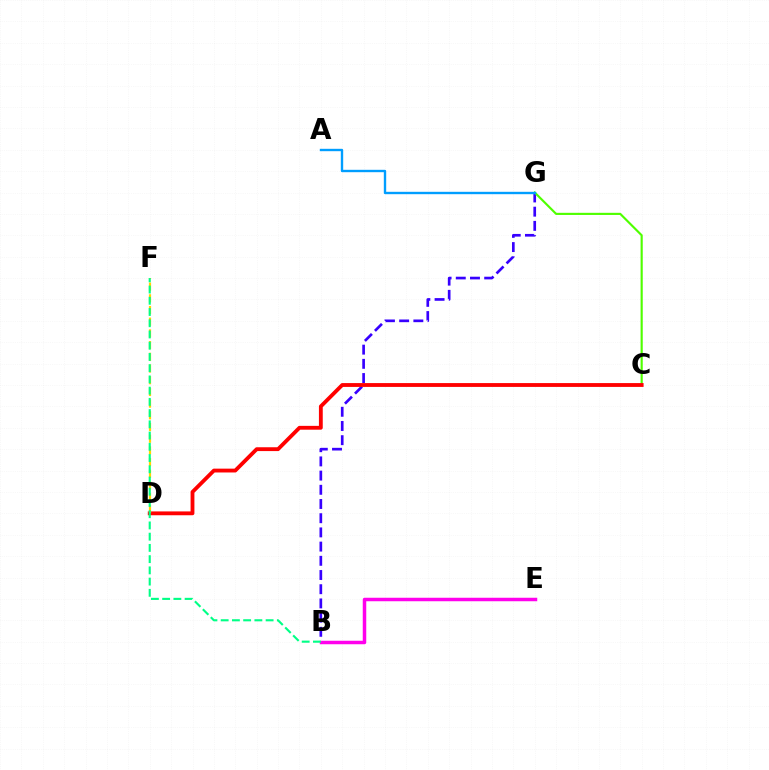{('B', 'G'): [{'color': '#3700ff', 'line_style': 'dashed', 'thickness': 1.93}], ('C', 'G'): [{'color': '#4fff00', 'line_style': 'solid', 'thickness': 1.54}], ('C', 'D'): [{'color': '#ff0000', 'line_style': 'solid', 'thickness': 2.76}], ('B', 'E'): [{'color': '#ff00ed', 'line_style': 'solid', 'thickness': 2.52}], ('A', 'G'): [{'color': '#009eff', 'line_style': 'solid', 'thickness': 1.71}], ('D', 'F'): [{'color': '#ffd500', 'line_style': 'dashed', 'thickness': 1.59}], ('B', 'F'): [{'color': '#00ff86', 'line_style': 'dashed', 'thickness': 1.53}]}